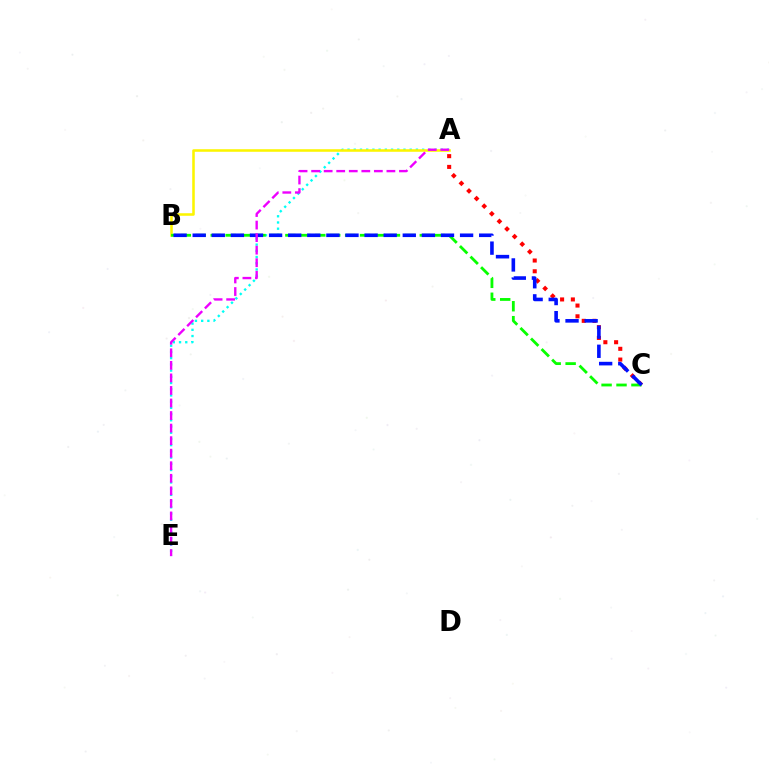{('A', 'E'): [{'color': '#00fff6', 'line_style': 'dotted', 'thickness': 1.69}, {'color': '#ee00ff', 'line_style': 'dashed', 'thickness': 1.7}], ('A', 'C'): [{'color': '#ff0000', 'line_style': 'dotted', 'thickness': 2.92}], ('A', 'B'): [{'color': '#fcf500', 'line_style': 'solid', 'thickness': 1.84}], ('B', 'C'): [{'color': '#08ff00', 'line_style': 'dashed', 'thickness': 2.03}, {'color': '#0010ff', 'line_style': 'dashed', 'thickness': 2.59}]}